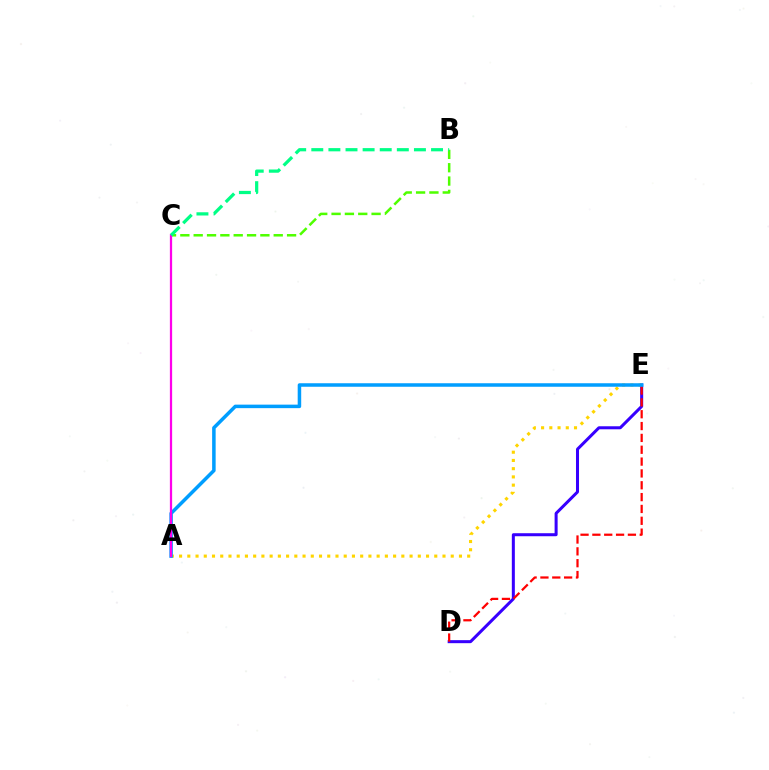{('D', 'E'): [{'color': '#3700ff', 'line_style': 'solid', 'thickness': 2.18}, {'color': '#ff0000', 'line_style': 'dashed', 'thickness': 1.61}], ('B', 'C'): [{'color': '#4fff00', 'line_style': 'dashed', 'thickness': 1.81}, {'color': '#00ff86', 'line_style': 'dashed', 'thickness': 2.32}], ('A', 'E'): [{'color': '#ffd500', 'line_style': 'dotted', 'thickness': 2.24}, {'color': '#009eff', 'line_style': 'solid', 'thickness': 2.53}], ('A', 'C'): [{'color': '#ff00ed', 'line_style': 'solid', 'thickness': 1.62}]}